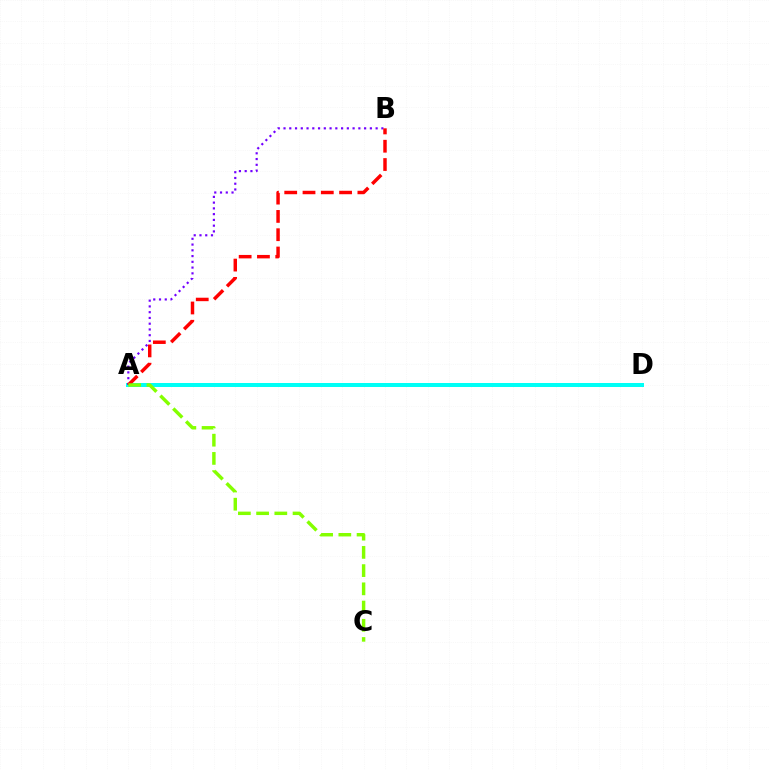{('A', 'D'): [{'color': '#00fff6', 'line_style': 'solid', 'thickness': 2.88}], ('A', 'B'): [{'color': '#7200ff', 'line_style': 'dotted', 'thickness': 1.56}, {'color': '#ff0000', 'line_style': 'dashed', 'thickness': 2.48}], ('A', 'C'): [{'color': '#84ff00', 'line_style': 'dashed', 'thickness': 2.48}]}